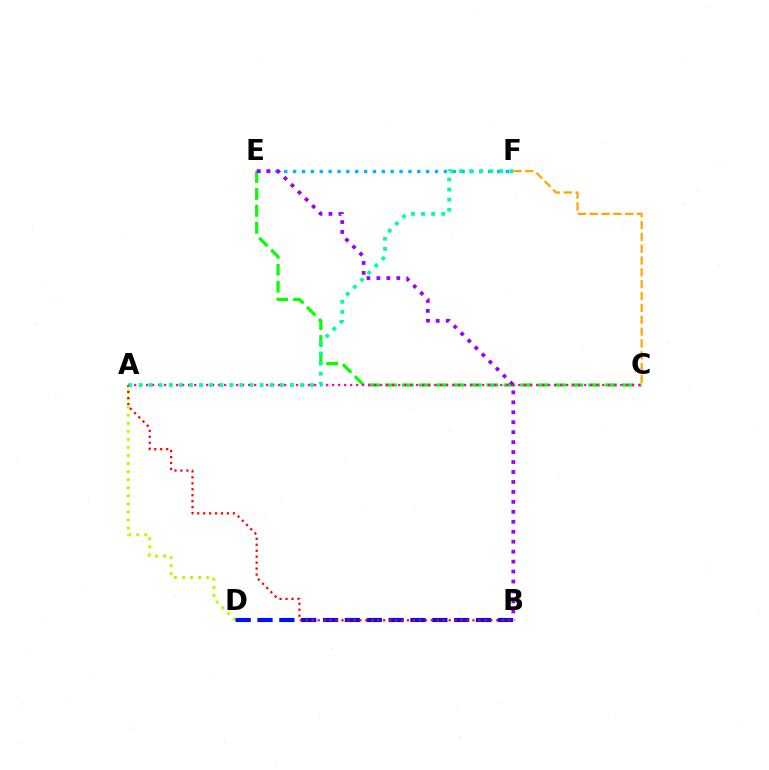{('C', 'E'): [{'color': '#08ff00', 'line_style': 'dashed', 'thickness': 2.3}], ('A', 'C'): [{'color': '#ff00bd', 'line_style': 'dotted', 'thickness': 1.63}], ('E', 'F'): [{'color': '#00b5ff', 'line_style': 'dotted', 'thickness': 2.41}], ('C', 'F'): [{'color': '#ffa500', 'line_style': 'dashed', 'thickness': 1.61}], ('A', 'D'): [{'color': '#b3ff00', 'line_style': 'dotted', 'thickness': 2.19}], ('B', 'D'): [{'color': '#0010ff', 'line_style': 'dashed', 'thickness': 2.97}], ('A', 'B'): [{'color': '#ff0000', 'line_style': 'dotted', 'thickness': 1.62}], ('B', 'E'): [{'color': '#9b00ff', 'line_style': 'dotted', 'thickness': 2.71}], ('A', 'F'): [{'color': '#00ff9d', 'line_style': 'dotted', 'thickness': 2.74}]}